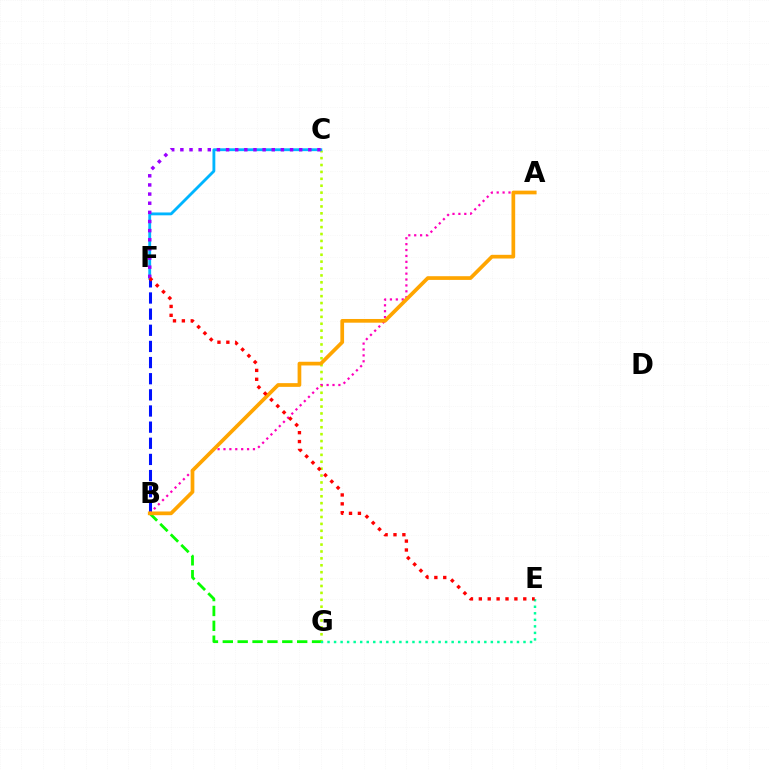{('C', 'G'): [{'color': '#b3ff00', 'line_style': 'dotted', 'thickness': 1.88}], ('B', 'F'): [{'color': '#0010ff', 'line_style': 'dashed', 'thickness': 2.19}], ('E', 'G'): [{'color': '#00ff9d', 'line_style': 'dotted', 'thickness': 1.77}], ('C', 'F'): [{'color': '#00b5ff', 'line_style': 'solid', 'thickness': 2.05}, {'color': '#9b00ff', 'line_style': 'dotted', 'thickness': 2.48}], ('A', 'B'): [{'color': '#ff00bd', 'line_style': 'dotted', 'thickness': 1.6}, {'color': '#ffa500', 'line_style': 'solid', 'thickness': 2.67}], ('B', 'G'): [{'color': '#08ff00', 'line_style': 'dashed', 'thickness': 2.02}], ('E', 'F'): [{'color': '#ff0000', 'line_style': 'dotted', 'thickness': 2.42}]}